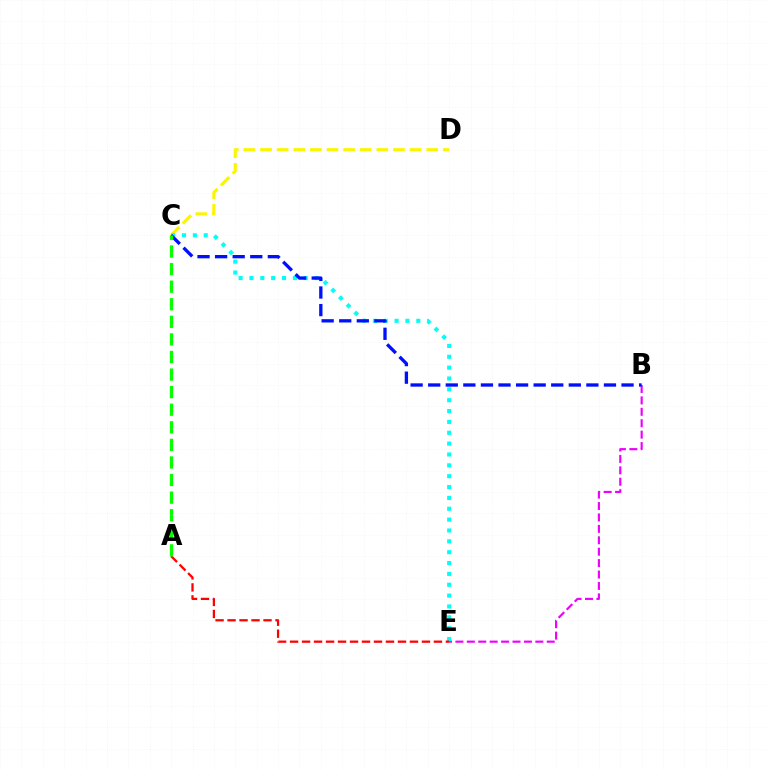{('C', 'D'): [{'color': '#fcf500', 'line_style': 'dashed', 'thickness': 2.26}], ('B', 'E'): [{'color': '#ee00ff', 'line_style': 'dashed', 'thickness': 1.55}], ('C', 'E'): [{'color': '#00fff6', 'line_style': 'dotted', 'thickness': 2.95}], ('B', 'C'): [{'color': '#0010ff', 'line_style': 'dashed', 'thickness': 2.39}], ('A', 'E'): [{'color': '#ff0000', 'line_style': 'dashed', 'thickness': 1.63}], ('A', 'C'): [{'color': '#08ff00', 'line_style': 'dashed', 'thickness': 2.39}]}